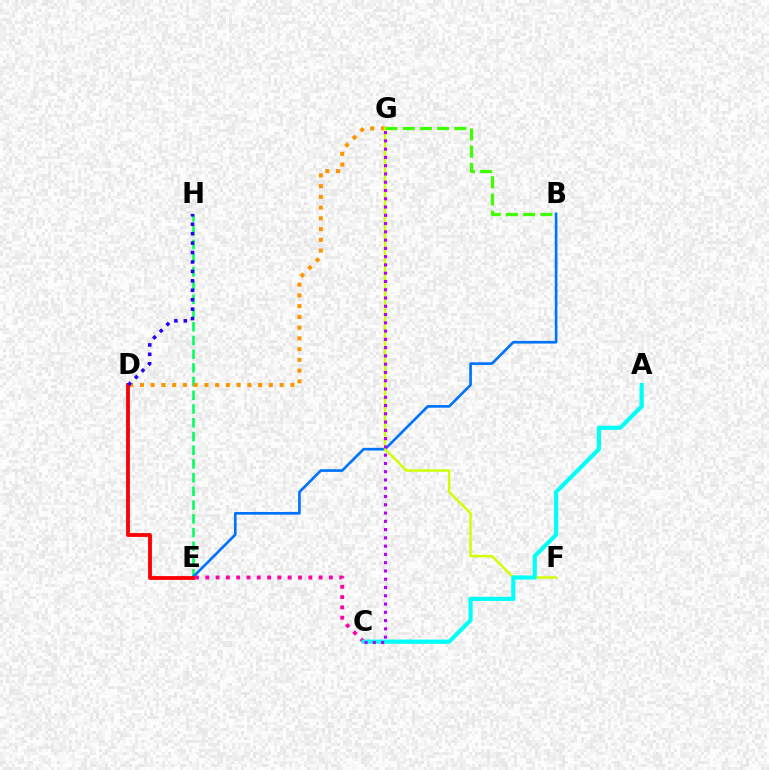{('E', 'H'): [{'color': '#00ff5c', 'line_style': 'dashed', 'thickness': 1.86}], ('D', 'G'): [{'color': '#ff9400', 'line_style': 'dotted', 'thickness': 2.92}], ('C', 'E'): [{'color': '#ff00ac', 'line_style': 'dotted', 'thickness': 2.8}], ('B', 'E'): [{'color': '#0074ff', 'line_style': 'solid', 'thickness': 1.93}], ('D', 'E'): [{'color': '#ff0000', 'line_style': 'solid', 'thickness': 2.75}], ('D', 'H'): [{'color': '#2500ff', 'line_style': 'dotted', 'thickness': 2.56}], ('F', 'G'): [{'color': '#d1ff00', 'line_style': 'solid', 'thickness': 1.77}], ('A', 'C'): [{'color': '#00fff6', 'line_style': 'solid', 'thickness': 3.0}], ('B', 'G'): [{'color': '#3dff00', 'line_style': 'dashed', 'thickness': 2.34}], ('C', 'G'): [{'color': '#b900ff', 'line_style': 'dotted', 'thickness': 2.25}]}